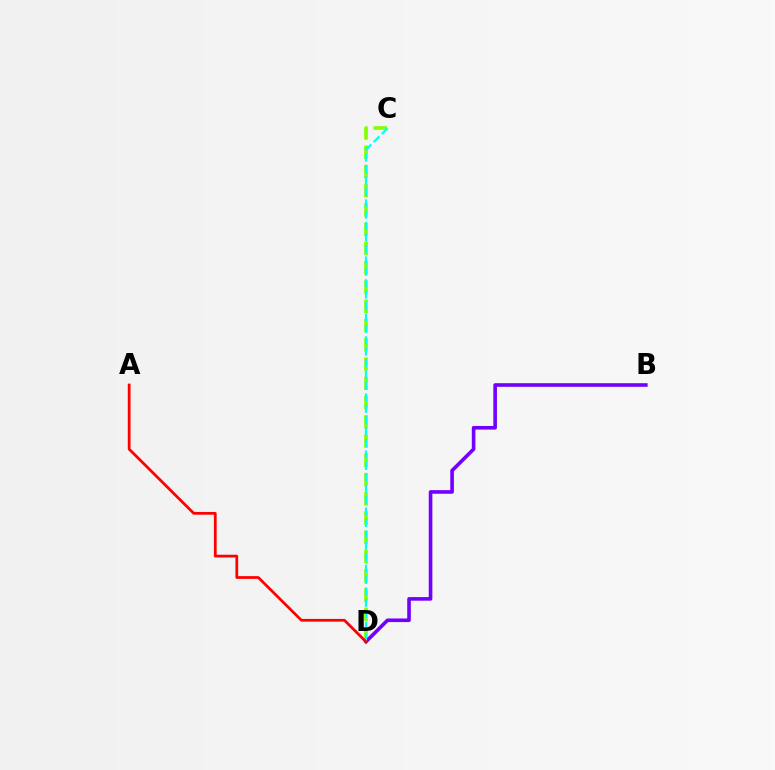{('C', 'D'): [{'color': '#84ff00', 'line_style': 'dashed', 'thickness': 2.62}, {'color': '#00fff6', 'line_style': 'dashed', 'thickness': 1.55}], ('B', 'D'): [{'color': '#7200ff', 'line_style': 'solid', 'thickness': 2.6}], ('A', 'D'): [{'color': '#ff0000', 'line_style': 'solid', 'thickness': 1.98}]}